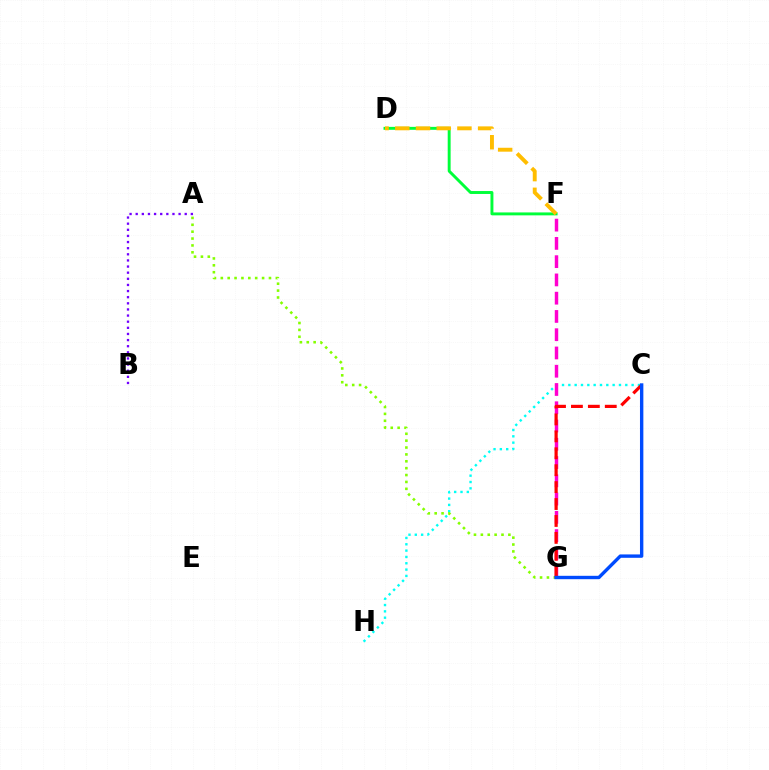{('C', 'H'): [{'color': '#00fff6', 'line_style': 'dotted', 'thickness': 1.72}], ('F', 'G'): [{'color': '#ff00cf', 'line_style': 'dashed', 'thickness': 2.48}], ('D', 'F'): [{'color': '#00ff39', 'line_style': 'solid', 'thickness': 2.11}, {'color': '#ffbd00', 'line_style': 'dashed', 'thickness': 2.81}], ('A', 'G'): [{'color': '#84ff00', 'line_style': 'dotted', 'thickness': 1.87}], ('C', 'G'): [{'color': '#ff0000', 'line_style': 'dashed', 'thickness': 2.3}, {'color': '#004bff', 'line_style': 'solid', 'thickness': 2.43}], ('A', 'B'): [{'color': '#7200ff', 'line_style': 'dotted', 'thickness': 1.66}]}